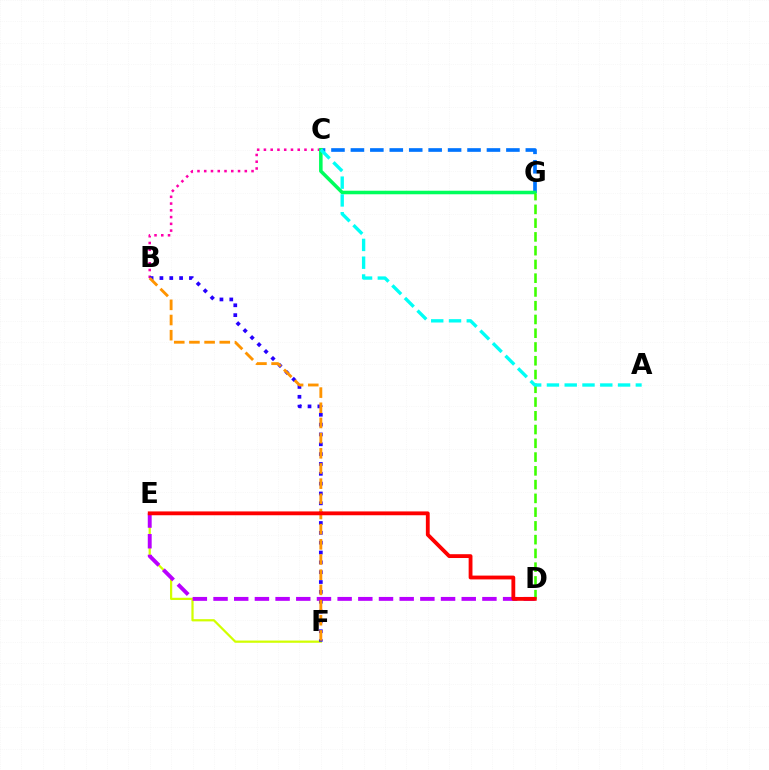{('B', 'C'): [{'color': '#ff00ac', 'line_style': 'dotted', 'thickness': 1.84}], ('C', 'G'): [{'color': '#0074ff', 'line_style': 'dashed', 'thickness': 2.64}, {'color': '#00ff5c', 'line_style': 'solid', 'thickness': 2.55}], ('E', 'F'): [{'color': '#d1ff00', 'line_style': 'solid', 'thickness': 1.61}], ('D', 'E'): [{'color': '#b900ff', 'line_style': 'dashed', 'thickness': 2.81}, {'color': '#ff0000', 'line_style': 'solid', 'thickness': 2.75}], ('B', 'F'): [{'color': '#2500ff', 'line_style': 'dotted', 'thickness': 2.67}, {'color': '#ff9400', 'line_style': 'dashed', 'thickness': 2.06}], ('D', 'G'): [{'color': '#3dff00', 'line_style': 'dashed', 'thickness': 1.87}], ('A', 'C'): [{'color': '#00fff6', 'line_style': 'dashed', 'thickness': 2.42}]}